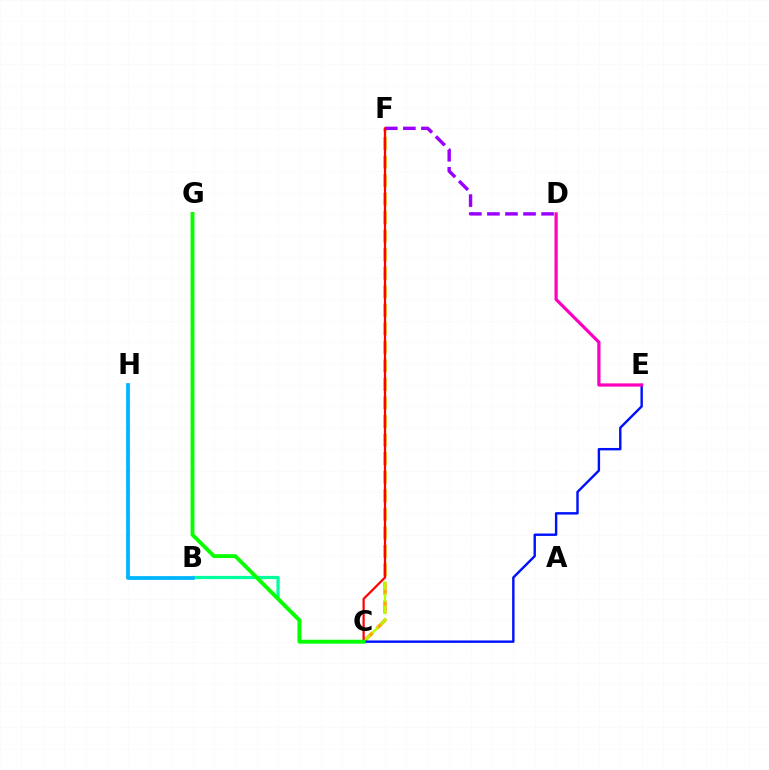{('C', 'F'): [{'color': '#ffa500', 'line_style': 'dashed', 'thickness': 2.52}, {'color': '#b3ff00', 'line_style': 'dashed', 'thickness': 1.65}, {'color': '#ff0000', 'line_style': 'solid', 'thickness': 1.59}], ('C', 'E'): [{'color': '#0010ff', 'line_style': 'solid', 'thickness': 1.74}], ('B', 'C'): [{'color': '#00ff9d', 'line_style': 'solid', 'thickness': 2.33}], ('D', 'F'): [{'color': '#9b00ff', 'line_style': 'dashed', 'thickness': 2.45}], ('D', 'E'): [{'color': '#ff00bd', 'line_style': 'solid', 'thickness': 2.31}], ('B', 'H'): [{'color': '#00b5ff', 'line_style': 'solid', 'thickness': 2.71}], ('C', 'G'): [{'color': '#08ff00', 'line_style': 'solid', 'thickness': 2.78}]}